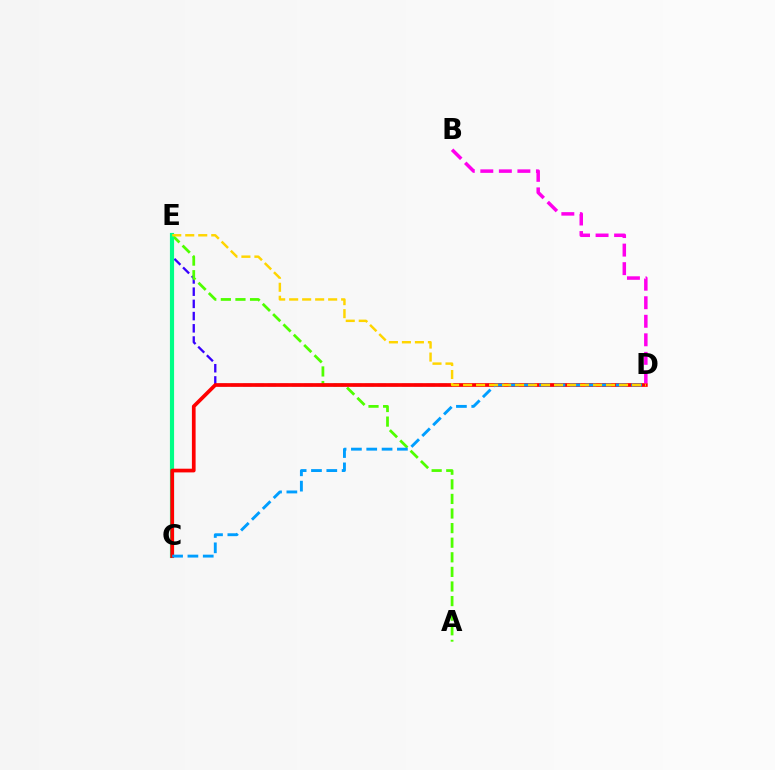{('D', 'E'): [{'color': '#3700ff', 'line_style': 'dashed', 'thickness': 1.66}, {'color': '#ffd500', 'line_style': 'dashed', 'thickness': 1.77}], ('A', 'E'): [{'color': '#4fff00', 'line_style': 'dashed', 'thickness': 1.98}], ('C', 'E'): [{'color': '#00ff86', 'line_style': 'solid', 'thickness': 2.99}], ('C', 'D'): [{'color': '#ff0000', 'line_style': 'solid', 'thickness': 2.67}, {'color': '#009eff', 'line_style': 'dashed', 'thickness': 2.08}], ('B', 'D'): [{'color': '#ff00ed', 'line_style': 'dashed', 'thickness': 2.52}]}